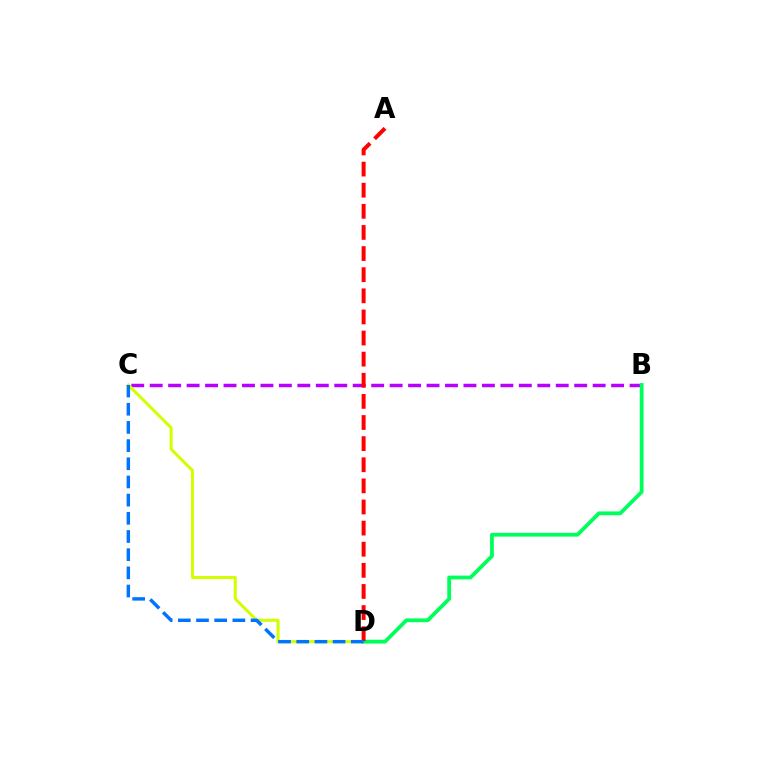{('B', 'C'): [{'color': '#b900ff', 'line_style': 'dashed', 'thickness': 2.51}], ('C', 'D'): [{'color': '#d1ff00', 'line_style': 'solid', 'thickness': 2.18}, {'color': '#0074ff', 'line_style': 'dashed', 'thickness': 2.47}], ('B', 'D'): [{'color': '#00ff5c', 'line_style': 'solid', 'thickness': 2.73}], ('A', 'D'): [{'color': '#ff0000', 'line_style': 'dashed', 'thickness': 2.87}]}